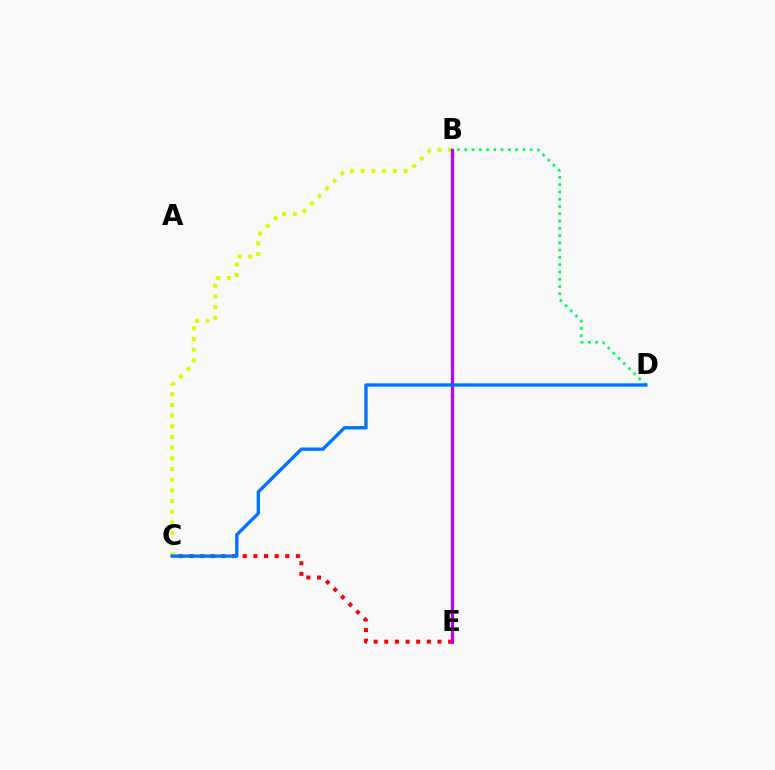{('C', 'E'): [{'color': '#ff0000', 'line_style': 'dotted', 'thickness': 2.89}], ('B', 'C'): [{'color': '#d1ff00', 'line_style': 'dotted', 'thickness': 2.9}], ('B', 'D'): [{'color': '#00ff5c', 'line_style': 'dotted', 'thickness': 1.98}], ('B', 'E'): [{'color': '#b900ff', 'line_style': 'solid', 'thickness': 2.32}], ('C', 'D'): [{'color': '#0074ff', 'line_style': 'solid', 'thickness': 2.41}]}